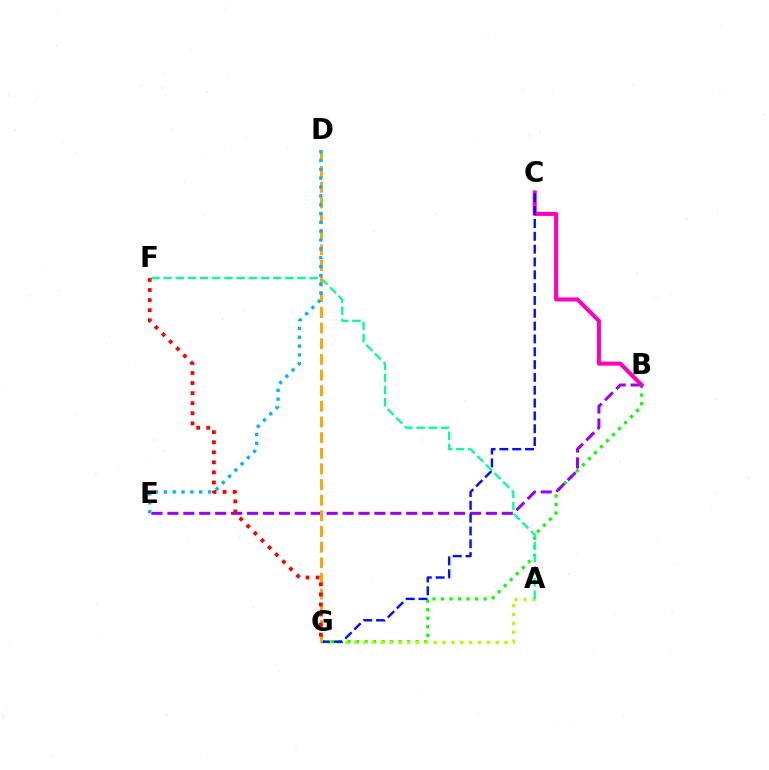{('B', 'G'): [{'color': '#08ff00', 'line_style': 'dotted', 'thickness': 2.31}], ('B', 'E'): [{'color': '#9b00ff', 'line_style': 'dashed', 'thickness': 2.16}], ('A', 'G'): [{'color': '#b3ff00', 'line_style': 'dotted', 'thickness': 2.4}], ('B', 'C'): [{'color': '#ff00bd', 'line_style': 'solid', 'thickness': 2.93}], ('C', 'G'): [{'color': '#0010ff', 'line_style': 'dashed', 'thickness': 1.74}], ('A', 'F'): [{'color': '#00ff9d', 'line_style': 'dashed', 'thickness': 1.65}], ('D', 'G'): [{'color': '#ffa500', 'line_style': 'dashed', 'thickness': 2.13}], ('D', 'E'): [{'color': '#00b5ff', 'line_style': 'dotted', 'thickness': 2.4}], ('F', 'G'): [{'color': '#ff0000', 'line_style': 'dotted', 'thickness': 2.74}]}